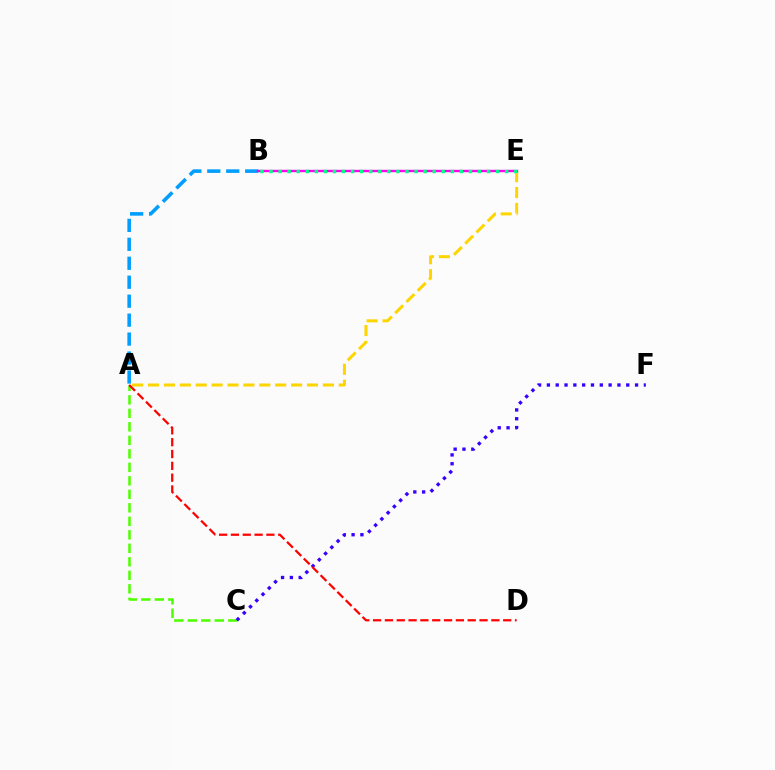{('A', 'C'): [{'color': '#4fff00', 'line_style': 'dashed', 'thickness': 1.83}], ('A', 'E'): [{'color': '#ffd500', 'line_style': 'dashed', 'thickness': 2.16}], ('A', 'B'): [{'color': '#009eff', 'line_style': 'dashed', 'thickness': 2.58}], ('C', 'F'): [{'color': '#3700ff', 'line_style': 'dotted', 'thickness': 2.4}], ('A', 'D'): [{'color': '#ff0000', 'line_style': 'dashed', 'thickness': 1.61}], ('B', 'E'): [{'color': '#ff00ed', 'line_style': 'solid', 'thickness': 1.73}, {'color': '#00ff86', 'line_style': 'dotted', 'thickness': 2.46}]}